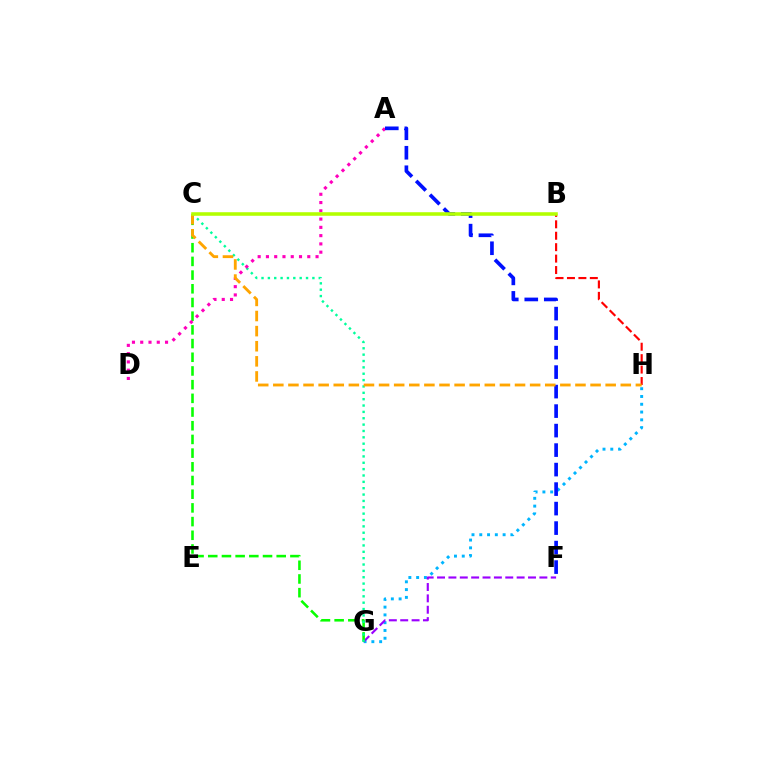{('G', 'H'): [{'color': '#00b5ff', 'line_style': 'dotted', 'thickness': 2.11}], ('F', 'G'): [{'color': '#9b00ff', 'line_style': 'dashed', 'thickness': 1.54}], ('C', 'G'): [{'color': '#08ff00', 'line_style': 'dashed', 'thickness': 1.86}, {'color': '#00ff9d', 'line_style': 'dotted', 'thickness': 1.73}], ('B', 'H'): [{'color': '#ff0000', 'line_style': 'dashed', 'thickness': 1.55}], ('A', 'D'): [{'color': '#ff00bd', 'line_style': 'dotted', 'thickness': 2.25}], ('A', 'F'): [{'color': '#0010ff', 'line_style': 'dashed', 'thickness': 2.65}], ('C', 'H'): [{'color': '#ffa500', 'line_style': 'dashed', 'thickness': 2.05}], ('B', 'C'): [{'color': '#b3ff00', 'line_style': 'solid', 'thickness': 2.56}]}